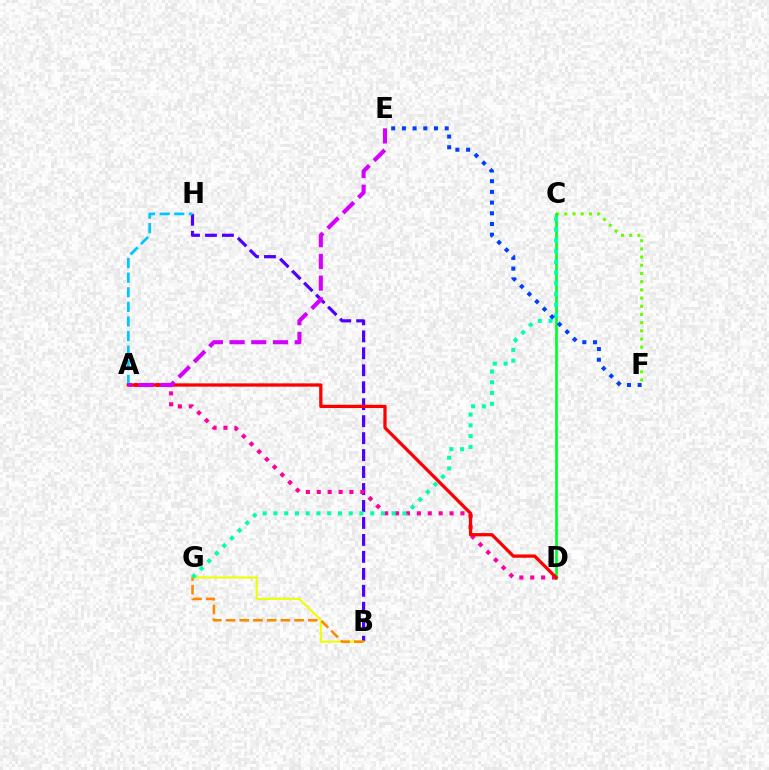{('C', 'F'): [{'color': '#66ff00', 'line_style': 'dotted', 'thickness': 2.23}], ('B', 'H'): [{'color': '#4f00ff', 'line_style': 'dashed', 'thickness': 2.3}], ('C', 'D'): [{'color': '#00ff27', 'line_style': 'solid', 'thickness': 1.94}], ('A', 'D'): [{'color': '#ff00a0', 'line_style': 'dotted', 'thickness': 2.96}, {'color': '#ff0000', 'line_style': 'solid', 'thickness': 2.36}], ('B', 'G'): [{'color': '#eeff00', 'line_style': 'solid', 'thickness': 1.52}, {'color': '#ff8800', 'line_style': 'dashed', 'thickness': 1.86}], ('C', 'G'): [{'color': '#00ffaf', 'line_style': 'dotted', 'thickness': 2.92}], ('A', 'H'): [{'color': '#00c7ff', 'line_style': 'dashed', 'thickness': 1.98}], ('E', 'F'): [{'color': '#003fff', 'line_style': 'dotted', 'thickness': 2.91}], ('A', 'E'): [{'color': '#d600ff', 'line_style': 'dashed', 'thickness': 2.95}]}